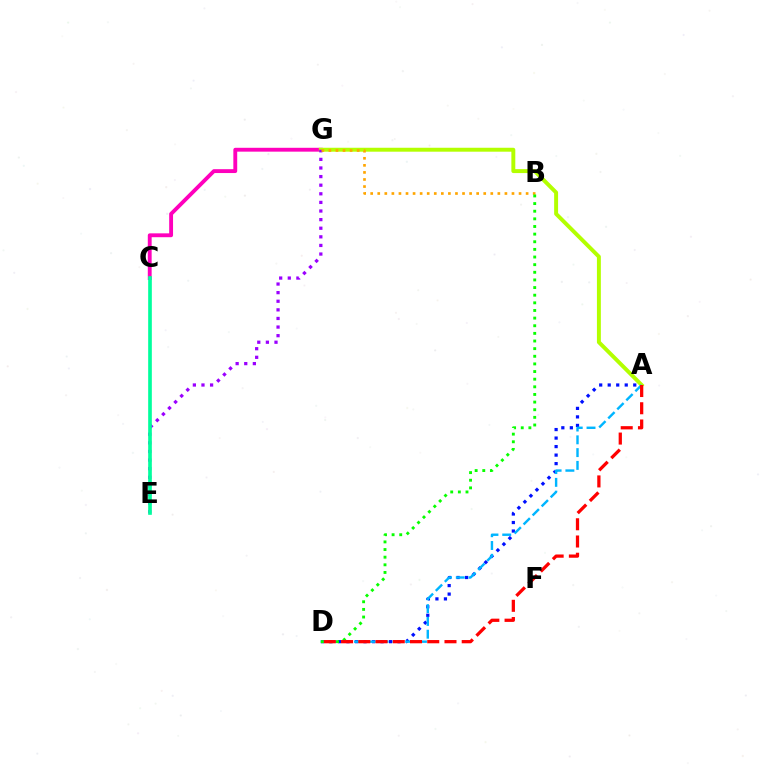{('C', 'G'): [{'color': '#ff00bd', 'line_style': 'solid', 'thickness': 2.78}], ('A', 'D'): [{'color': '#0010ff', 'line_style': 'dotted', 'thickness': 2.31}, {'color': '#00b5ff', 'line_style': 'dashed', 'thickness': 1.74}, {'color': '#ff0000', 'line_style': 'dashed', 'thickness': 2.34}], ('A', 'G'): [{'color': '#b3ff00', 'line_style': 'solid', 'thickness': 2.83}], ('E', 'G'): [{'color': '#9b00ff', 'line_style': 'dotted', 'thickness': 2.34}], ('B', 'G'): [{'color': '#ffa500', 'line_style': 'dotted', 'thickness': 1.92}], ('B', 'D'): [{'color': '#08ff00', 'line_style': 'dotted', 'thickness': 2.07}], ('C', 'E'): [{'color': '#00ff9d', 'line_style': 'solid', 'thickness': 2.63}]}